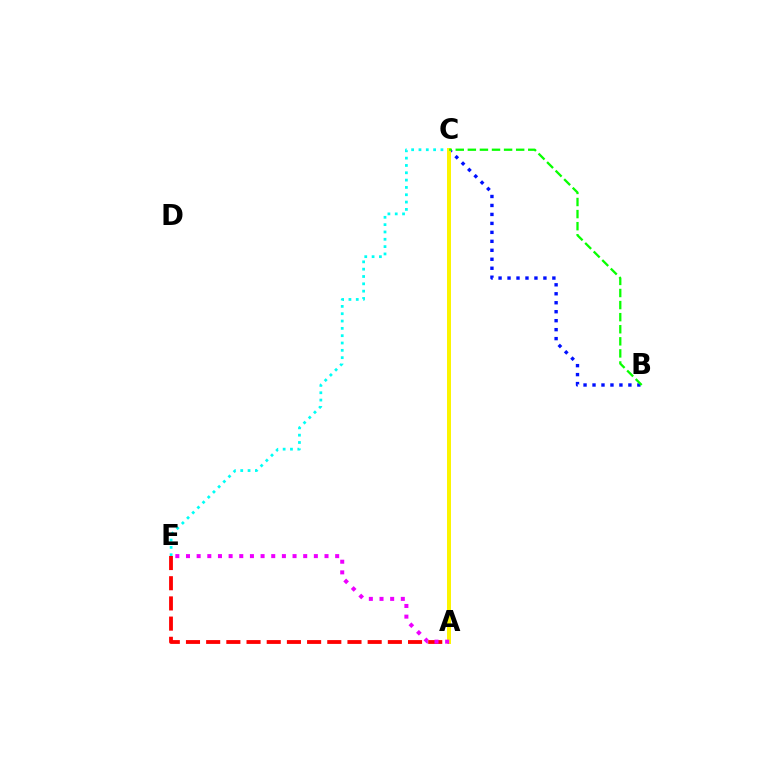{('B', 'C'): [{'color': '#0010ff', 'line_style': 'dotted', 'thickness': 2.44}, {'color': '#08ff00', 'line_style': 'dashed', 'thickness': 1.64}], ('C', 'E'): [{'color': '#00fff6', 'line_style': 'dotted', 'thickness': 1.99}], ('A', 'C'): [{'color': '#fcf500', 'line_style': 'solid', 'thickness': 2.86}], ('A', 'E'): [{'color': '#ff0000', 'line_style': 'dashed', 'thickness': 2.74}, {'color': '#ee00ff', 'line_style': 'dotted', 'thickness': 2.9}]}